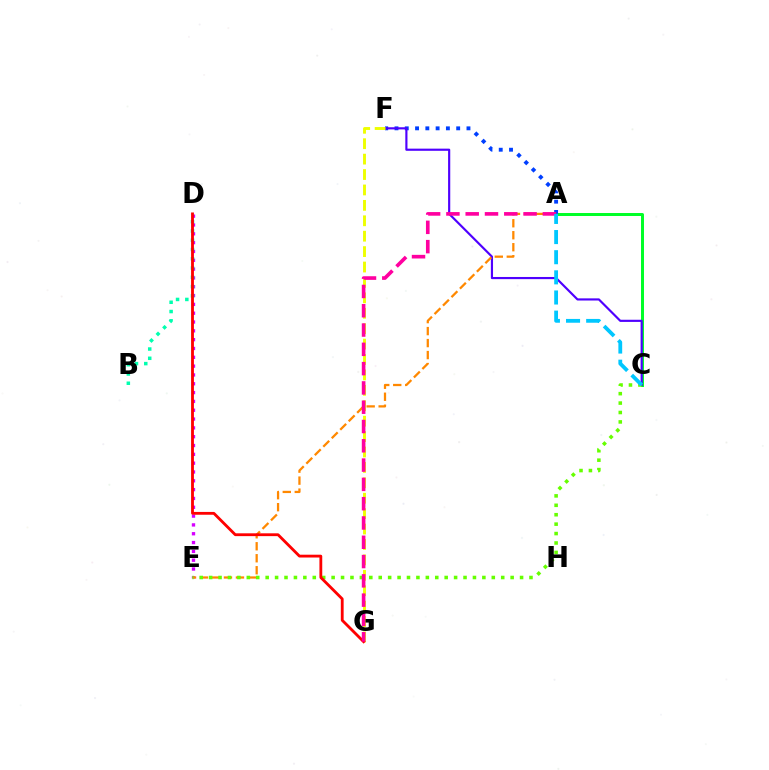{('A', 'C'): [{'color': '#00ff27', 'line_style': 'solid', 'thickness': 2.14}, {'color': '#00c7ff', 'line_style': 'dashed', 'thickness': 2.74}], ('D', 'E'): [{'color': '#d600ff', 'line_style': 'dotted', 'thickness': 2.4}], ('A', 'F'): [{'color': '#003fff', 'line_style': 'dotted', 'thickness': 2.79}], ('C', 'F'): [{'color': '#4f00ff', 'line_style': 'solid', 'thickness': 1.55}], ('F', 'G'): [{'color': '#eeff00', 'line_style': 'dashed', 'thickness': 2.09}], ('A', 'E'): [{'color': '#ff8800', 'line_style': 'dashed', 'thickness': 1.63}], ('C', 'E'): [{'color': '#66ff00', 'line_style': 'dotted', 'thickness': 2.56}], ('B', 'D'): [{'color': '#00ffaf', 'line_style': 'dotted', 'thickness': 2.52}], ('D', 'G'): [{'color': '#ff0000', 'line_style': 'solid', 'thickness': 2.03}], ('A', 'G'): [{'color': '#ff00a0', 'line_style': 'dashed', 'thickness': 2.62}]}